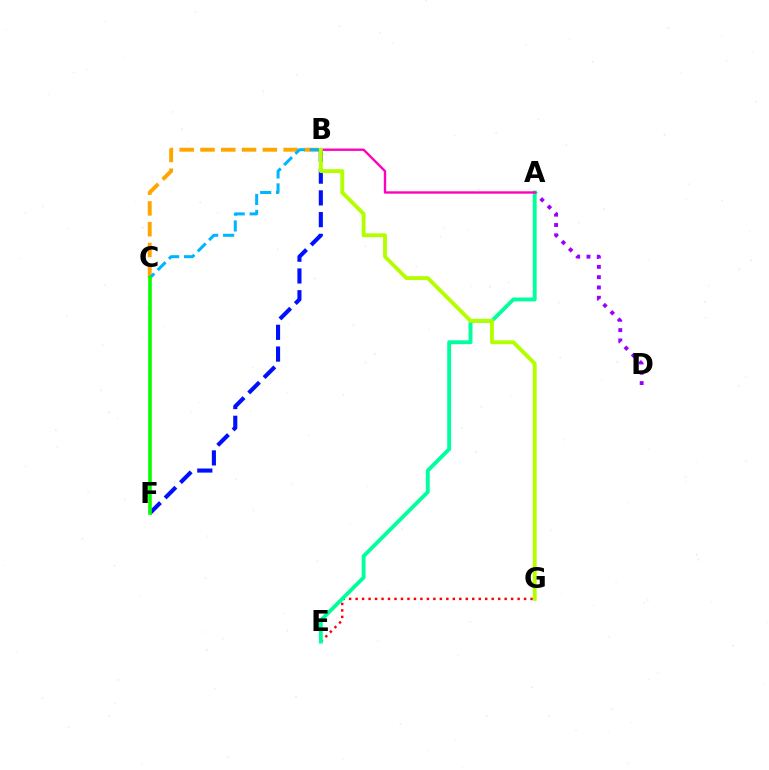{('B', 'C'): [{'color': '#ffa500', 'line_style': 'dashed', 'thickness': 2.82}, {'color': '#00b5ff', 'line_style': 'dashed', 'thickness': 2.17}], ('E', 'G'): [{'color': '#ff0000', 'line_style': 'dotted', 'thickness': 1.76}], ('B', 'F'): [{'color': '#0010ff', 'line_style': 'dashed', 'thickness': 2.95}], ('A', 'D'): [{'color': '#9b00ff', 'line_style': 'dotted', 'thickness': 2.8}], ('A', 'E'): [{'color': '#00ff9d', 'line_style': 'solid', 'thickness': 2.78}], ('A', 'B'): [{'color': '#ff00bd', 'line_style': 'solid', 'thickness': 1.7}], ('B', 'G'): [{'color': '#b3ff00', 'line_style': 'solid', 'thickness': 2.8}], ('C', 'F'): [{'color': '#08ff00', 'line_style': 'solid', 'thickness': 2.59}]}